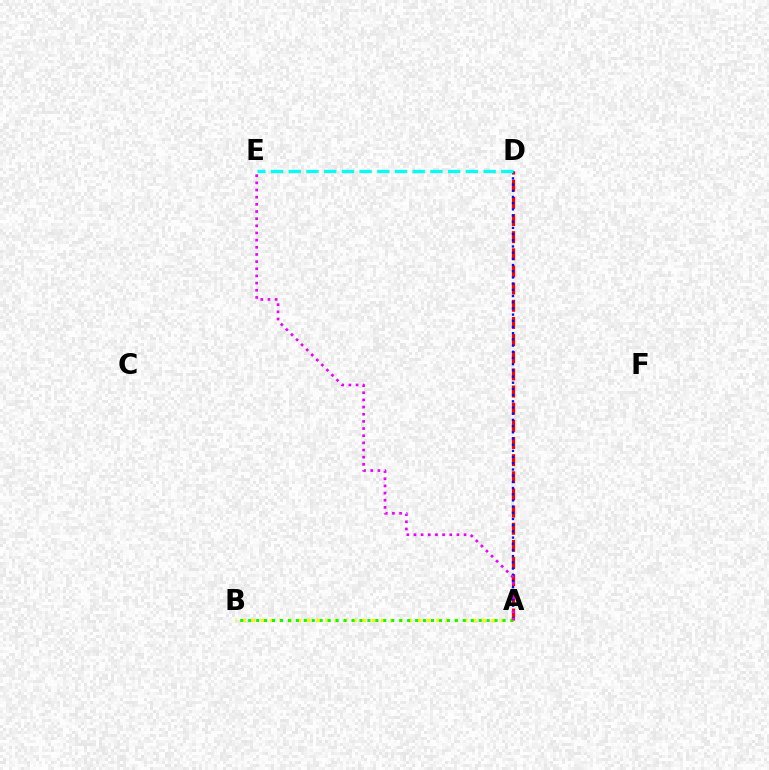{('A', 'D'): [{'color': '#ff0000', 'line_style': 'dashed', 'thickness': 2.33}, {'color': '#0010ff', 'line_style': 'dotted', 'thickness': 1.68}], ('A', 'B'): [{'color': '#fcf500', 'line_style': 'dotted', 'thickness': 2.51}, {'color': '#08ff00', 'line_style': 'dotted', 'thickness': 2.16}], ('D', 'E'): [{'color': '#00fff6', 'line_style': 'dashed', 'thickness': 2.41}], ('A', 'E'): [{'color': '#ee00ff', 'line_style': 'dotted', 'thickness': 1.95}]}